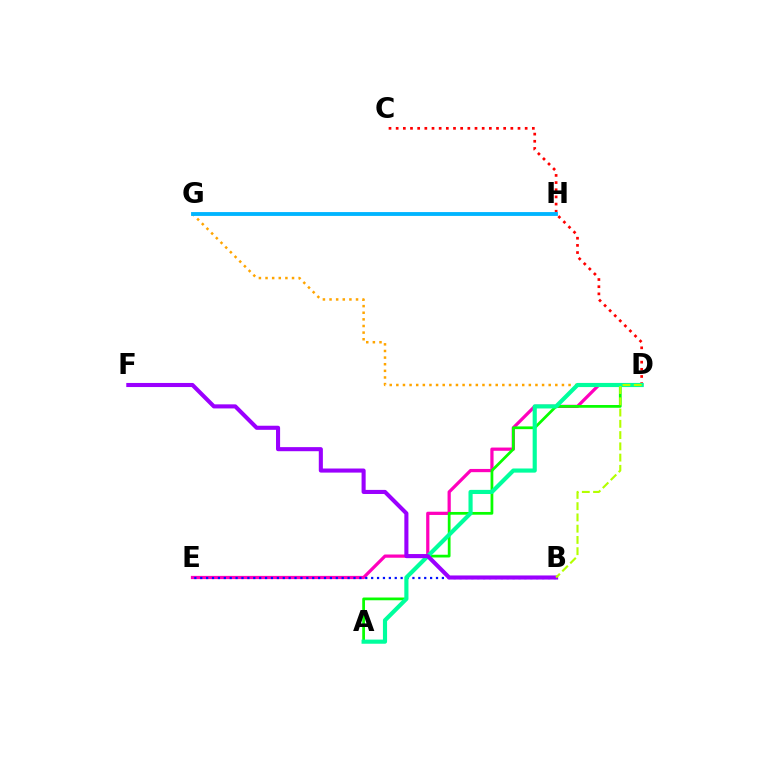{('D', 'E'): [{'color': '#ff00bd', 'line_style': 'solid', 'thickness': 2.32}], ('D', 'G'): [{'color': '#ffa500', 'line_style': 'dotted', 'thickness': 1.8}], ('A', 'D'): [{'color': '#08ff00', 'line_style': 'solid', 'thickness': 1.98}, {'color': '#00ff9d', 'line_style': 'solid', 'thickness': 2.98}], ('C', 'D'): [{'color': '#ff0000', 'line_style': 'dotted', 'thickness': 1.95}], ('G', 'H'): [{'color': '#00b5ff', 'line_style': 'solid', 'thickness': 2.77}], ('B', 'E'): [{'color': '#0010ff', 'line_style': 'dotted', 'thickness': 1.6}], ('B', 'F'): [{'color': '#9b00ff', 'line_style': 'solid', 'thickness': 2.94}], ('B', 'D'): [{'color': '#b3ff00', 'line_style': 'dashed', 'thickness': 1.53}]}